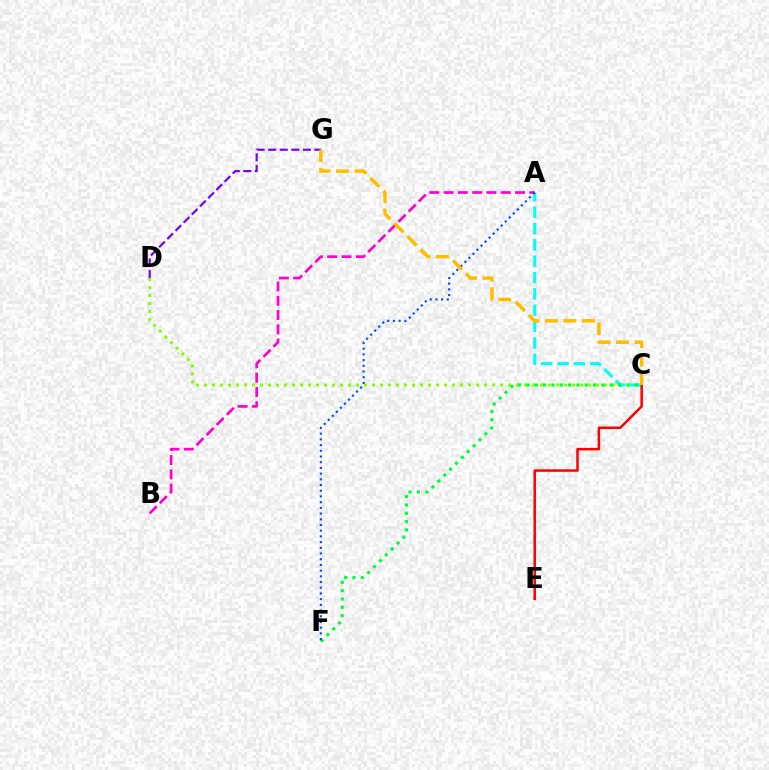{('C', 'D'): [{'color': '#84ff00', 'line_style': 'dotted', 'thickness': 2.17}], ('A', 'C'): [{'color': '#00fff6', 'line_style': 'dashed', 'thickness': 2.22}], ('C', 'E'): [{'color': '#ff0000', 'line_style': 'solid', 'thickness': 1.8}], ('D', 'G'): [{'color': '#7200ff', 'line_style': 'dashed', 'thickness': 1.57}], ('C', 'F'): [{'color': '#00ff39', 'line_style': 'dotted', 'thickness': 2.26}], ('A', 'B'): [{'color': '#ff00cf', 'line_style': 'dashed', 'thickness': 1.94}], ('A', 'F'): [{'color': '#004bff', 'line_style': 'dotted', 'thickness': 1.55}], ('C', 'G'): [{'color': '#ffbd00', 'line_style': 'dashed', 'thickness': 2.51}]}